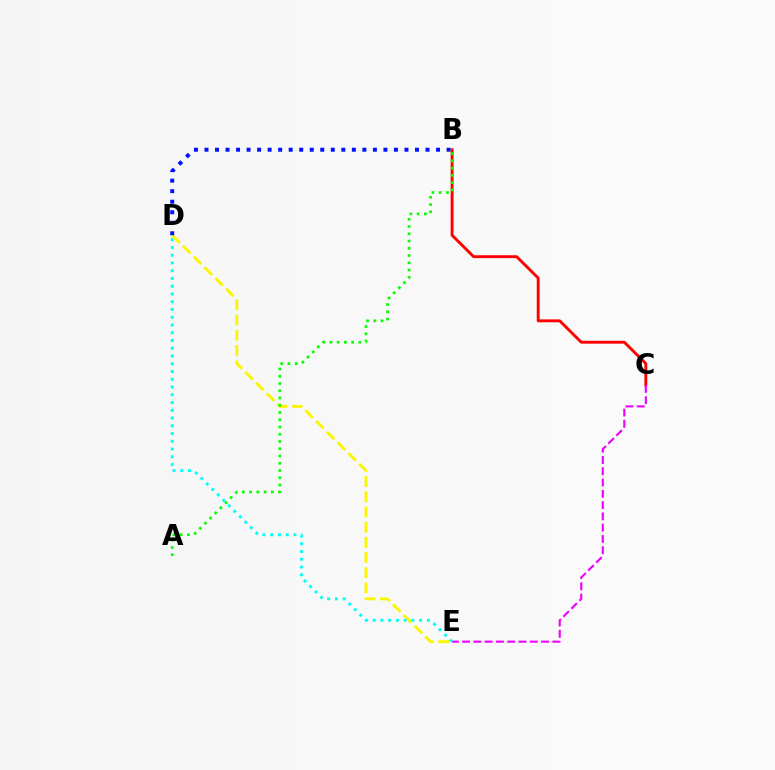{('D', 'E'): [{'color': '#fcf500', 'line_style': 'dashed', 'thickness': 2.06}, {'color': '#00fff6', 'line_style': 'dotted', 'thickness': 2.11}], ('B', 'D'): [{'color': '#0010ff', 'line_style': 'dotted', 'thickness': 2.86}], ('B', 'C'): [{'color': '#ff0000', 'line_style': 'solid', 'thickness': 2.08}], ('A', 'B'): [{'color': '#08ff00', 'line_style': 'dotted', 'thickness': 1.97}], ('C', 'E'): [{'color': '#ee00ff', 'line_style': 'dashed', 'thickness': 1.53}]}